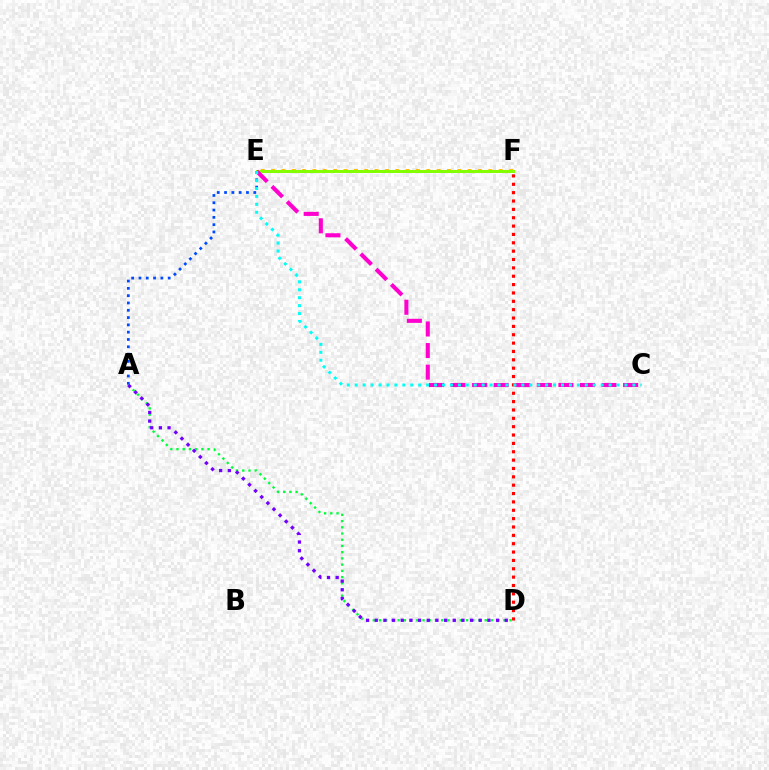{('E', 'F'): [{'color': '#ffbd00', 'line_style': 'dotted', 'thickness': 2.81}, {'color': '#84ff00', 'line_style': 'solid', 'thickness': 2.16}], ('A', 'D'): [{'color': '#00ff39', 'line_style': 'dotted', 'thickness': 1.69}, {'color': '#7200ff', 'line_style': 'dotted', 'thickness': 2.35}], ('A', 'E'): [{'color': '#004bff', 'line_style': 'dotted', 'thickness': 1.98}], ('C', 'E'): [{'color': '#ff00cf', 'line_style': 'dashed', 'thickness': 2.93}, {'color': '#00fff6', 'line_style': 'dotted', 'thickness': 2.16}], ('D', 'F'): [{'color': '#ff0000', 'line_style': 'dotted', 'thickness': 2.27}]}